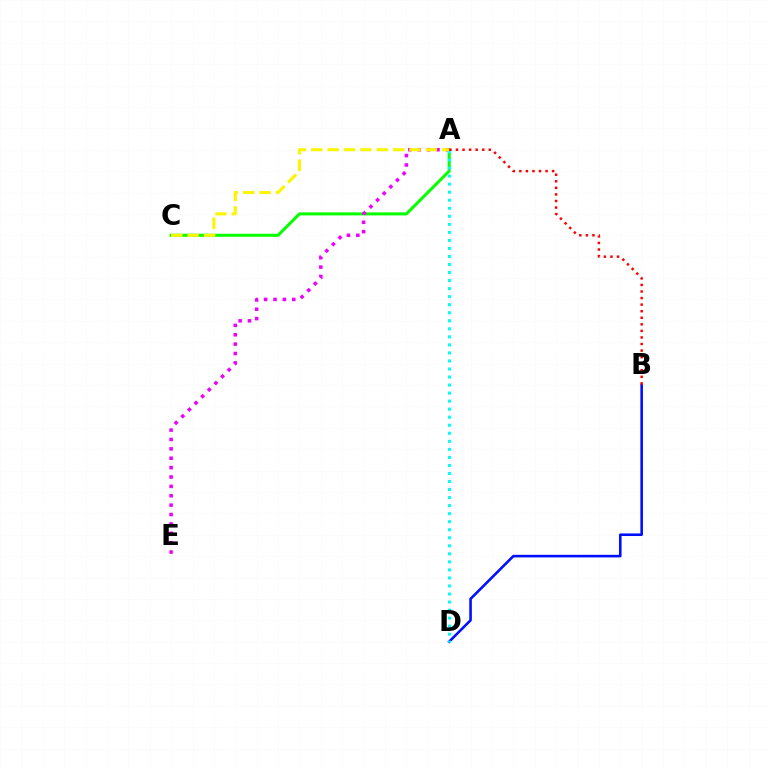{('B', 'D'): [{'color': '#0010ff', 'line_style': 'solid', 'thickness': 1.87}], ('A', 'C'): [{'color': '#08ff00', 'line_style': 'solid', 'thickness': 2.18}, {'color': '#fcf500', 'line_style': 'dashed', 'thickness': 2.23}], ('A', 'E'): [{'color': '#ee00ff', 'line_style': 'dotted', 'thickness': 2.55}], ('A', 'D'): [{'color': '#00fff6', 'line_style': 'dotted', 'thickness': 2.18}], ('A', 'B'): [{'color': '#ff0000', 'line_style': 'dotted', 'thickness': 1.78}]}